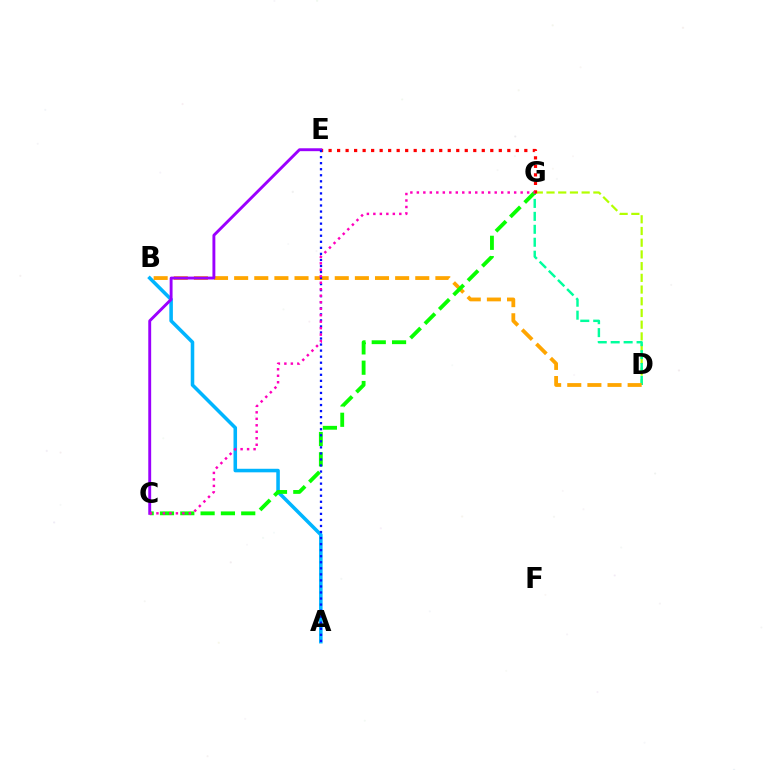{('D', 'G'): [{'color': '#b3ff00', 'line_style': 'dashed', 'thickness': 1.59}, {'color': '#00ff9d', 'line_style': 'dashed', 'thickness': 1.76}], ('A', 'B'): [{'color': '#00b5ff', 'line_style': 'solid', 'thickness': 2.55}], ('B', 'D'): [{'color': '#ffa500', 'line_style': 'dashed', 'thickness': 2.73}], ('C', 'G'): [{'color': '#08ff00', 'line_style': 'dashed', 'thickness': 2.76}, {'color': '#ff00bd', 'line_style': 'dotted', 'thickness': 1.76}], ('E', 'G'): [{'color': '#ff0000', 'line_style': 'dotted', 'thickness': 2.31}], ('C', 'E'): [{'color': '#9b00ff', 'line_style': 'solid', 'thickness': 2.08}], ('A', 'E'): [{'color': '#0010ff', 'line_style': 'dotted', 'thickness': 1.64}]}